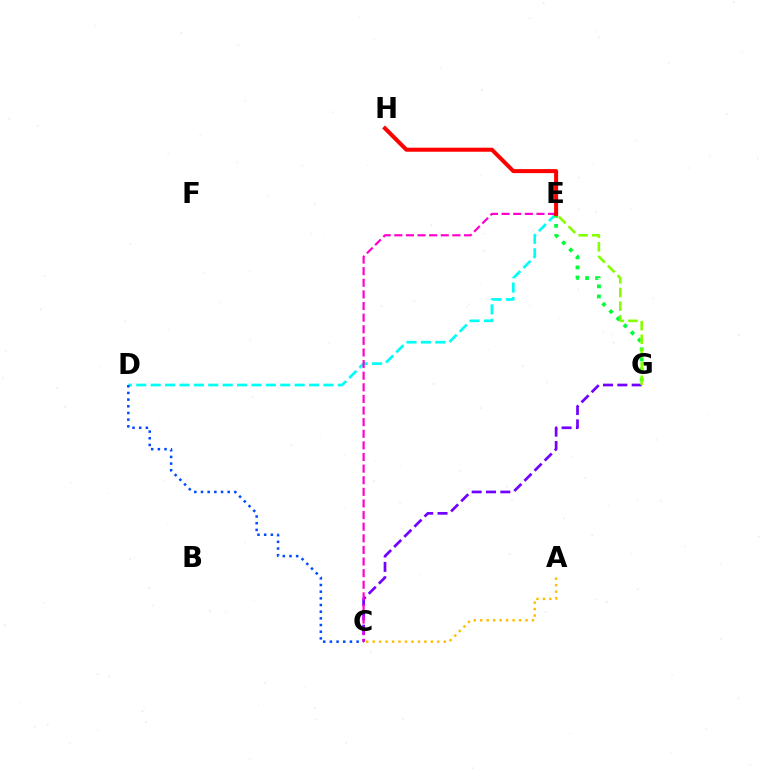{('C', 'G'): [{'color': '#7200ff', 'line_style': 'dashed', 'thickness': 1.95}], ('D', 'E'): [{'color': '#00fff6', 'line_style': 'dashed', 'thickness': 1.96}], ('C', 'E'): [{'color': '#ff00cf', 'line_style': 'dashed', 'thickness': 1.58}], ('E', 'G'): [{'color': '#00ff39', 'line_style': 'dotted', 'thickness': 2.74}, {'color': '#84ff00', 'line_style': 'dashed', 'thickness': 1.85}], ('C', 'D'): [{'color': '#004bff', 'line_style': 'dotted', 'thickness': 1.81}], ('A', 'C'): [{'color': '#ffbd00', 'line_style': 'dotted', 'thickness': 1.76}], ('E', 'H'): [{'color': '#ff0000', 'line_style': 'solid', 'thickness': 2.9}]}